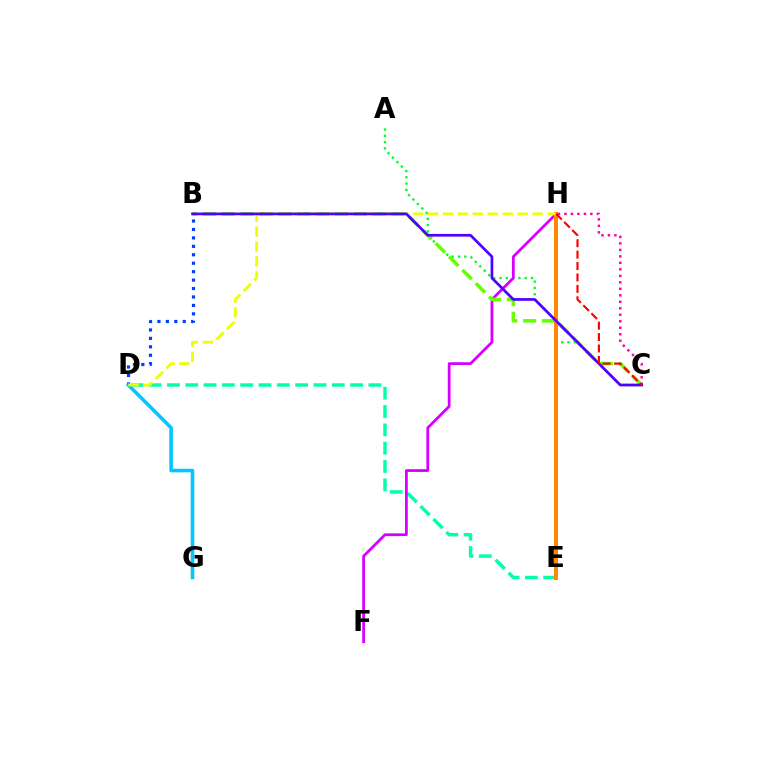{('A', 'C'): [{'color': '#00ff27', 'line_style': 'dotted', 'thickness': 1.71}], ('D', 'E'): [{'color': '#00ffaf', 'line_style': 'dashed', 'thickness': 2.49}], ('F', 'H'): [{'color': '#d600ff', 'line_style': 'solid', 'thickness': 2.0}], ('B', 'C'): [{'color': '#66ff00', 'line_style': 'dashed', 'thickness': 2.56}, {'color': '#4f00ff', 'line_style': 'solid', 'thickness': 1.96}], ('B', 'D'): [{'color': '#003fff', 'line_style': 'dotted', 'thickness': 2.29}], ('E', 'H'): [{'color': '#ff8800', 'line_style': 'solid', 'thickness': 2.88}], ('D', 'G'): [{'color': '#00c7ff', 'line_style': 'solid', 'thickness': 2.57}], ('D', 'H'): [{'color': '#eeff00', 'line_style': 'dashed', 'thickness': 2.03}], ('C', 'H'): [{'color': '#ff00a0', 'line_style': 'dotted', 'thickness': 1.76}, {'color': '#ff0000', 'line_style': 'dashed', 'thickness': 1.55}]}